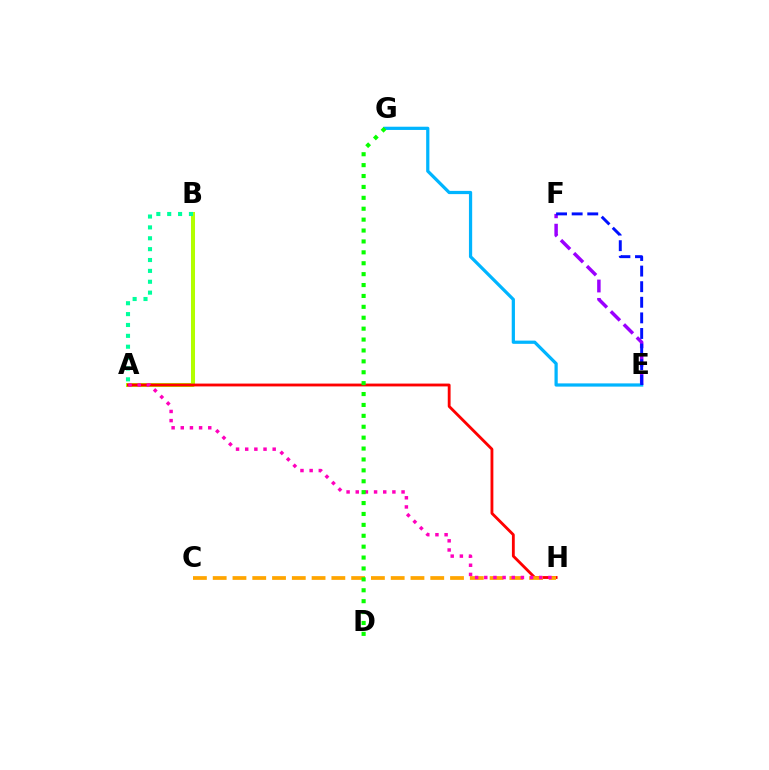{('A', 'B'): [{'color': '#b3ff00', 'line_style': 'solid', 'thickness': 2.9}, {'color': '#00ff9d', 'line_style': 'dotted', 'thickness': 2.95}], ('A', 'H'): [{'color': '#ff0000', 'line_style': 'solid', 'thickness': 2.04}, {'color': '#ff00bd', 'line_style': 'dotted', 'thickness': 2.49}], ('E', 'F'): [{'color': '#9b00ff', 'line_style': 'dashed', 'thickness': 2.5}, {'color': '#0010ff', 'line_style': 'dashed', 'thickness': 2.12}], ('C', 'H'): [{'color': '#ffa500', 'line_style': 'dashed', 'thickness': 2.69}], ('E', 'G'): [{'color': '#00b5ff', 'line_style': 'solid', 'thickness': 2.32}], ('D', 'G'): [{'color': '#08ff00', 'line_style': 'dotted', 'thickness': 2.96}]}